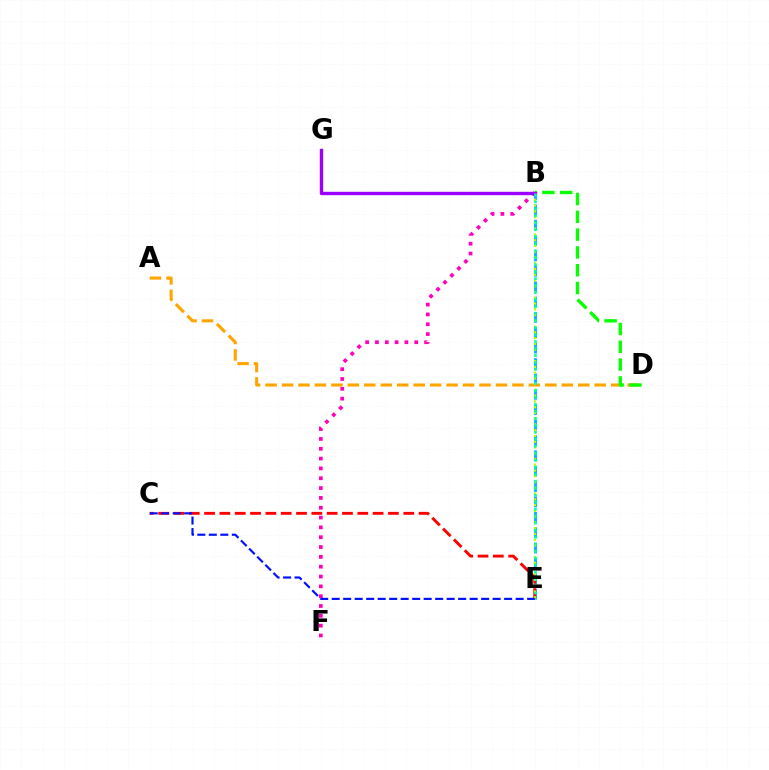{('B', 'F'): [{'color': '#ff00bd', 'line_style': 'dotted', 'thickness': 2.67}], ('A', 'D'): [{'color': '#ffa500', 'line_style': 'dashed', 'thickness': 2.24}], ('B', 'E'): [{'color': '#00b5ff', 'line_style': 'dashed', 'thickness': 2.09}, {'color': '#b3ff00', 'line_style': 'dotted', 'thickness': 1.56}, {'color': '#00ff9d', 'line_style': 'dotted', 'thickness': 1.9}], ('C', 'E'): [{'color': '#ff0000', 'line_style': 'dashed', 'thickness': 2.08}, {'color': '#0010ff', 'line_style': 'dashed', 'thickness': 1.56}], ('B', 'D'): [{'color': '#08ff00', 'line_style': 'dashed', 'thickness': 2.42}], ('B', 'G'): [{'color': '#9b00ff', 'line_style': 'solid', 'thickness': 2.43}]}